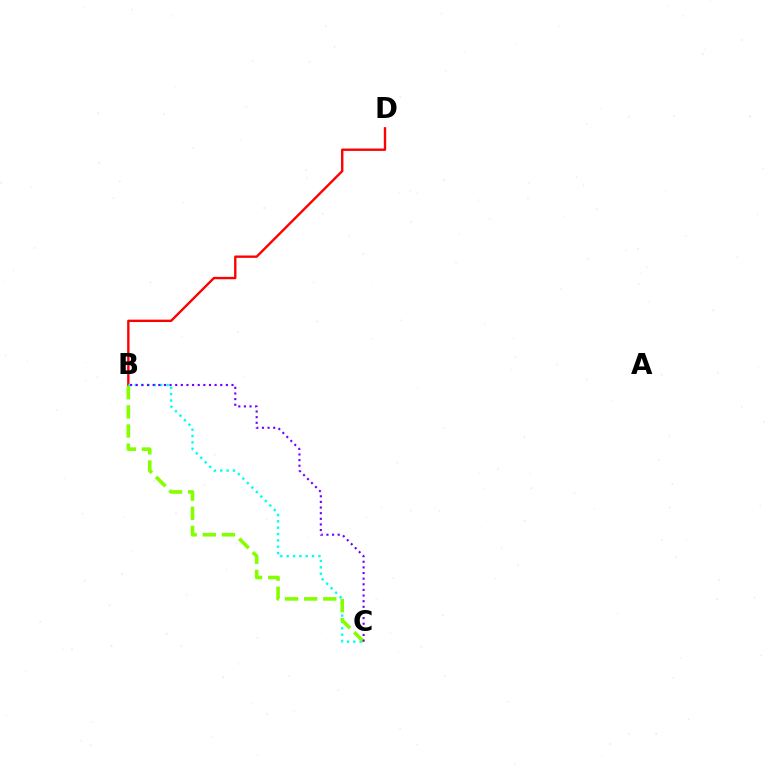{('B', 'D'): [{'color': '#ff0000', 'line_style': 'solid', 'thickness': 1.71}], ('B', 'C'): [{'color': '#00fff6', 'line_style': 'dotted', 'thickness': 1.72}, {'color': '#84ff00', 'line_style': 'dashed', 'thickness': 2.6}, {'color': '#7200ff', 'line_style': 'dotted', 'thickness': 1.53}]}